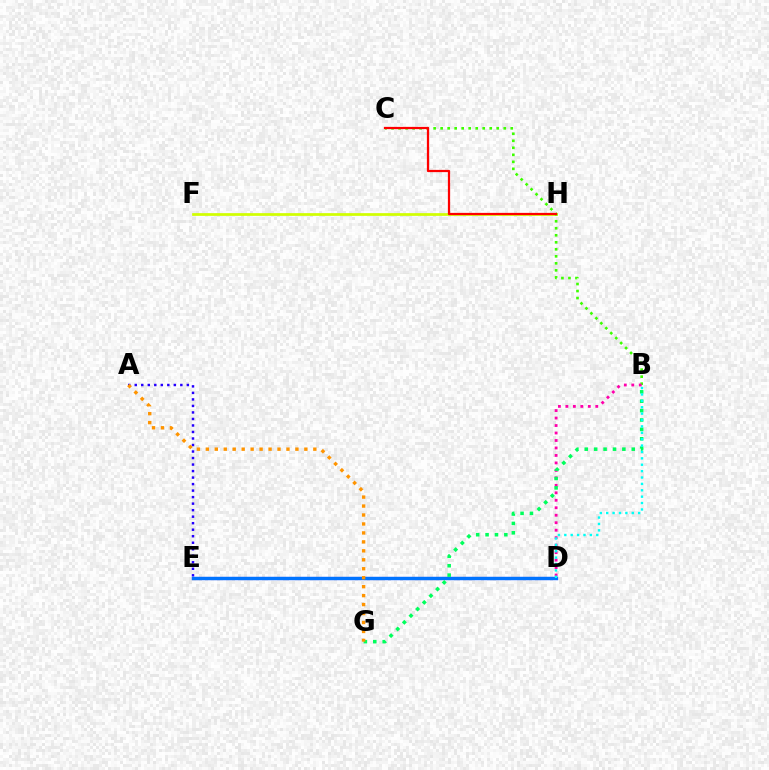{('F', 'H'): [{'color': '#d1ff00', 'line_style': 'solid', 'thickness': 1.96}], ('B', 'C'): [{'color': '#3dff00', 'line_style': 'dotted', 'thickness': 1.91}], ('D', 'E'): [{'color': '#b900ff', 'line_style': 'solid', 'thickness': 2.22}, {'color': '#0074ff', 'line_style': 'solid', 'thickness': 2.45}], ('A', 'E'): [{'color': '#2500ff', 'line_style': 'dotted', 'thickness': 1.77}], ('C', 'H'): [{'color': '#ff0000', 'line_style': 'solid', 'thickness': 1.61}], ('B', 'D'): [{'color': '#ff00ac', 'line_style': 'dotted', 'thickness': 2.03}, {'color': '#00fff6', 'line_style': 'dotted', 'thickness': 1.74}], ('B', 'G'): [{'color': '#00ff5c', 'line_style': 'dotted', 'thickness': 2.55}], ('A', 'G'): [{'color': '#ff9400', 'line_style': 'dotted', 'thickness': 2.43}]}